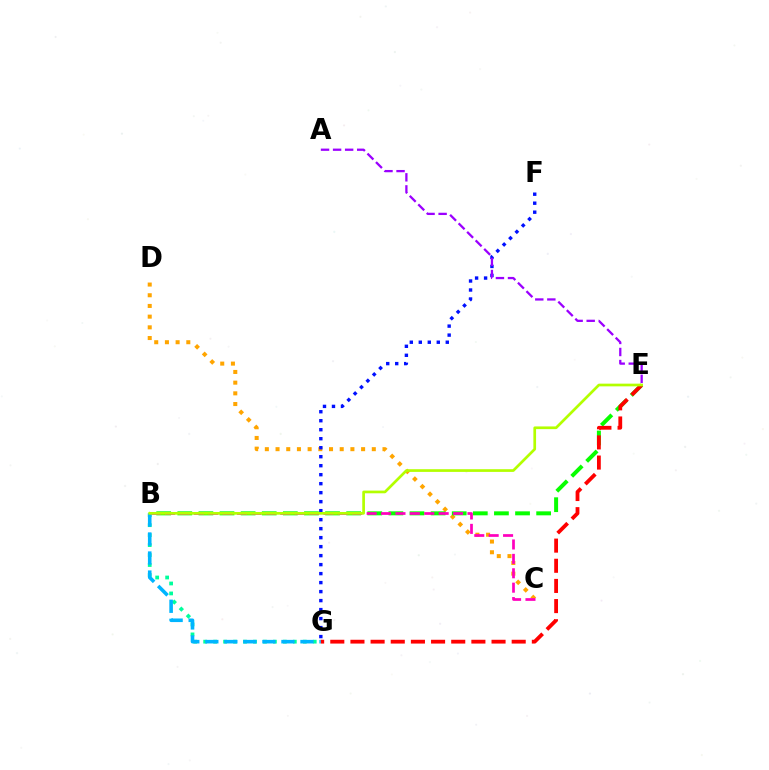{('C', 'D'): [{'color': '#ffa500', 'line_style': 'dotted', 'thickness': 2.91}], ('B', 'E'): [{'color': '#08ff00', 'line_style': 'dashed', 'thickness': 2.87}, {'color': '#b3ff00', 'line_style': 'solid', 'thickness': 1.94}], ('F', 'G'): [{'color': '#0010ff', 'line_style': 'dotted', 'thickness': 2.44}], ('A', 'E'): [{'color': '#9b00ff', 'line_style': 'dashed', 'thickness': 1.64}], ('B', 'G'): [{'color': '#00ff9d', 'line_style': 'dotted', 'thickness': 2.71}, {'color': '#00b5ff', 'line_style': 'dashed', 'thickness': 2.59}], ('B', 'C'): [{'color': '#ff00bd', 'line_style': 'dashed', 'thickness': 1.96}], ('E', 'G'): [{'color': '#ff0000', 'line_style': 'dashed', 'thickness': 2.74}]}